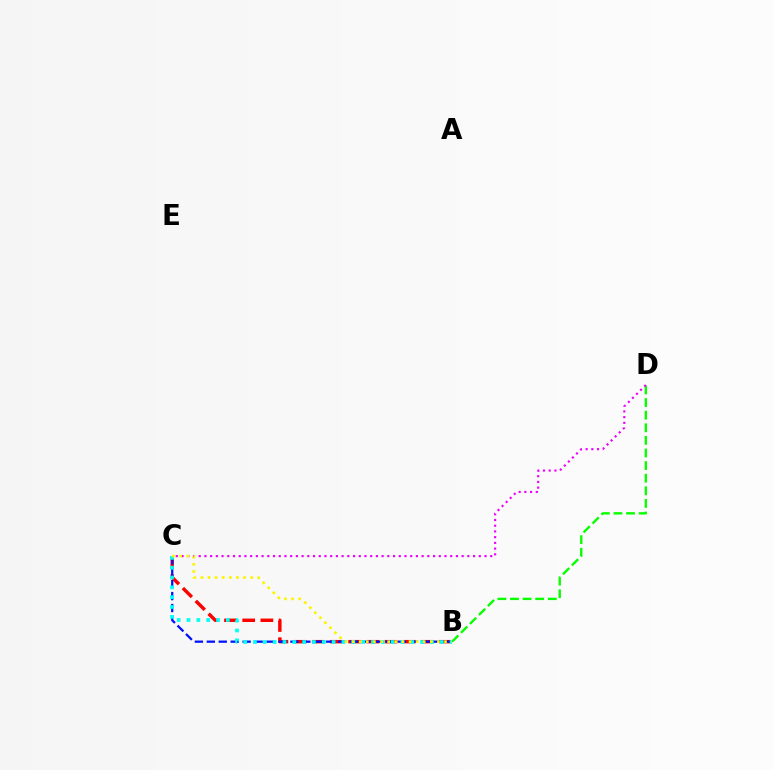{('B', 'C'): [{'color': '#ff0000', 'line_style': 'dashed', 'thickness': 2.47}, {'color': '#0010ff', 'line_style': 'dashed', 'thickness': 1.62}, {'color': '#00fff6', 'line_style': 'dotted', 'thickness': 2.67}, {'color': '#fcf500', 'line_style': 'dotted', 'thickness': 1.93}], ('B', 'D'): [{'color': '#08ff00', 'line_style': 'dashed', 'thickness': 1.71}], ('C', 'D'): [{'color': '#ee00ff', 'line_style': 'dotted', 'thickness': 1.55}]}